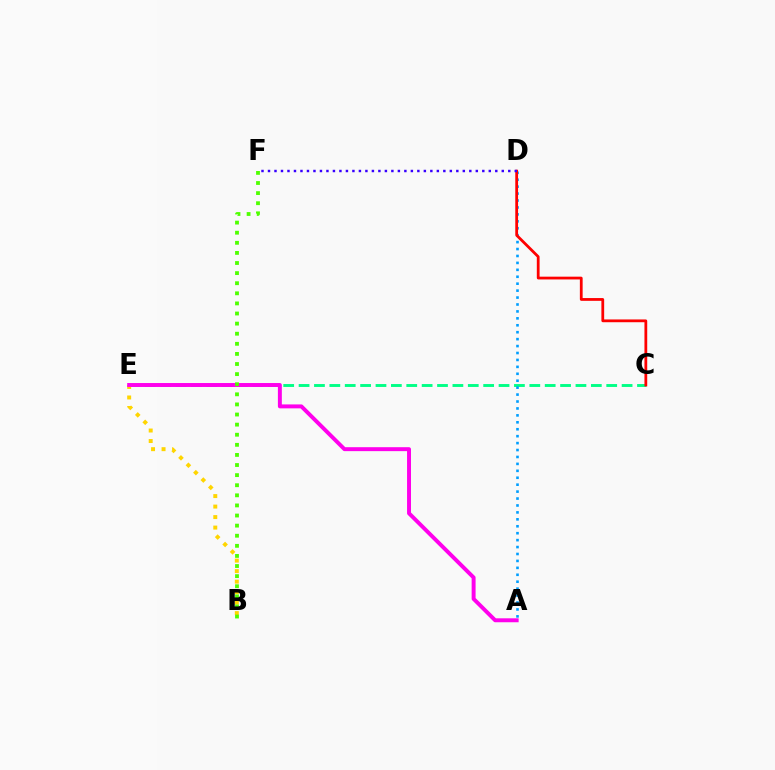{('C', 'E'): [{'color': '#00ff86', 'line_style': 'dashed', 'thickness': 2.09}], ('A', 'D'): [{'color': '#009eff', 'line_style': 'dotted', 'thickness': 1.88}], ('C', 'D'): [{'color': '#ff0000', 'line_style': 'solid', 'thickness': 2.0}], ('B', 'E'): [{'color': '#ffd500', 'line_style': 'dotted', 'thickness': 2.85}], ('A', 'E'): [{'color': '#ff00ed', 'line_style': 'solid', 'thickness': 2.84}], ('B', 'F'): [{'color': '#4fff00', 'line_style': 'dotted', 'thickness': 2.74}], ('D', 'F'): [{'color': '#3700ff', 'line_style': 'dotted', 'thickness': 1.76}]}